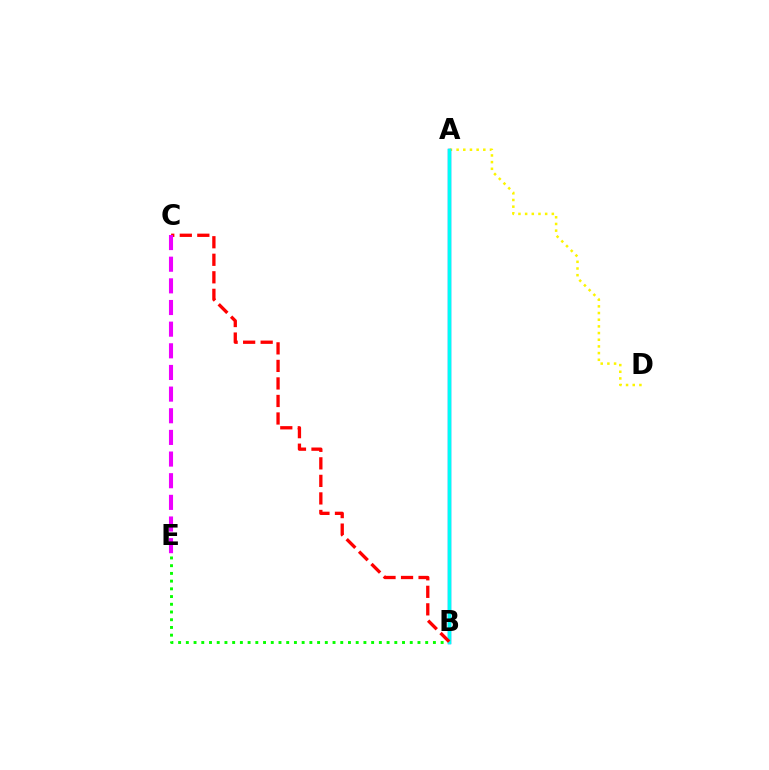{('B', 'E'): [{'color': '#08ff00', 'line_style': 'dotted', 'thickness': 2.1}], ('A', 'D'): [{'color': '#fcf500', 'line_style': 'dotted', 'thickness': 1.81}], ('A', 'B'): [{'color': '#0010ff', 'line_style': 'solid', 'thickness': 2.38}, {'color': '#00fff6', 'line_style': 'solid', 'thickness': 2.5}], ('B', 'C'): [{'color': '#ff0000', 'line_style': 'dashed', 'thickness': 2.38}], ('C', 'E'): [{'color': '#ee00ff', 'line_style': 'dashed', 'thickness': 2.94}]}